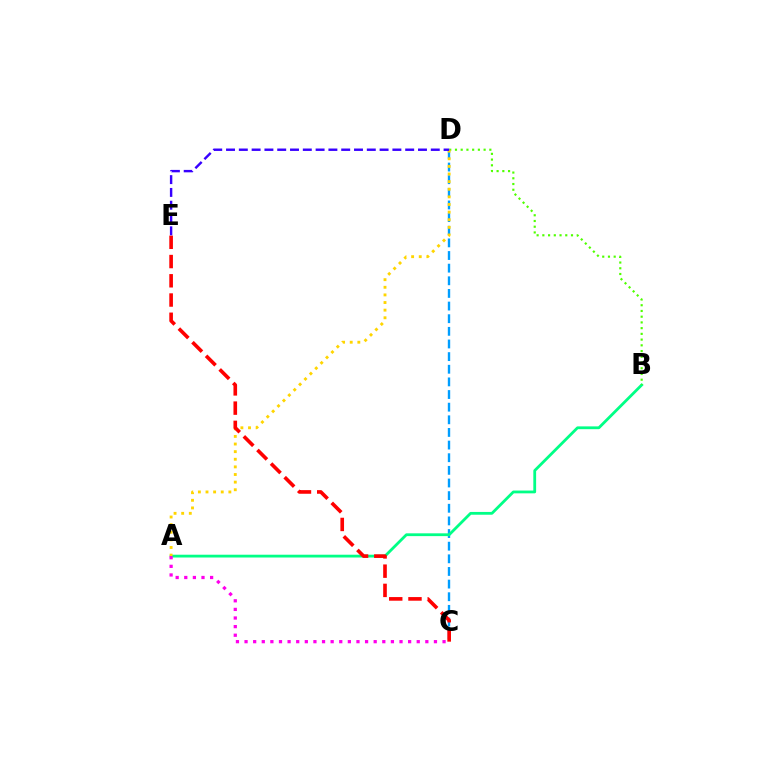{('C', 'D'): [{'color': '#009eff', 'line_style': 'dashed', 'thickness': 1.72}], ('A', 'B'): [{'color': '#00ff86', 'line_style': 'solid', 'thickness': 2.01}], ('B', 'D'): [{'color': '#4fff00', 'line_style': 'dotted', 'thickness': 1.56}], ('A', 'D'): [{'color': '#ffd500', 'line_style': 'dotted', 'thickness': 2.07}], ('C', 'E'): [{'color': '#ff0000', 'line_style': 'dashed', 'thickness': 2.61}], ('A', 'C'): [{'color': '#ff00ed', 'line_style': 'dotted', 'thickness': 2.34}], ('D', 'E'): [{'color': '#3700ff', 'line_style': 'dashed', 'thickness': 1.74}]}